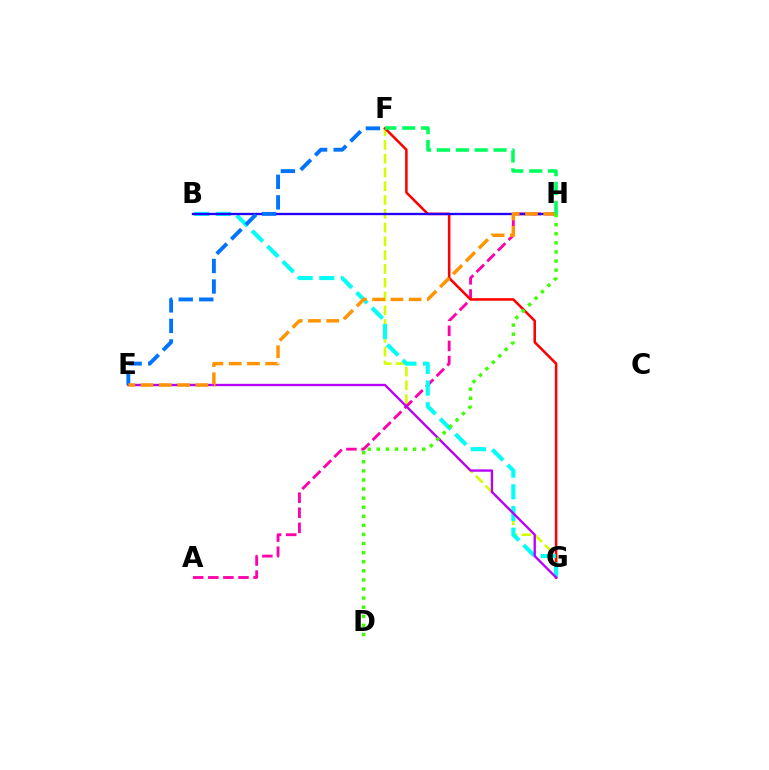{('F', 'G'): [{'color': '#d1ff00', 'line_style': 'dashed', 'thickness': 1.87}, {'color': '#ff0000', 'line_style': 'solid', 'thickness': 1.84}], ('A', 'H'): [{'color': '#ff00ac', 'line_style': 'dashed', 'thickness': 2.05}], ('B', 'G'): [{'color': '#00fff6', 'line_style': 'dashed', 'thickness': 2.94}], ('B', 'H'): [{'color': '#2500ff', 'line_style': 'solid', 'thickness': 1.68}], ('E', 'G'): [{'color': '#b900ff', 'line_style': 'solid', 'thickness': 1.69}], ('E', 'F'): [{'color': '#0074ff', 'line_style': 'dashed', 'thickness': 2.79}], ('E', 'H'): [{'color': '#ff9400', 'line_style': 'dashed', 'thickness': 2.48}], ('F', 'H'): [{'color': '#00ff5c', 'line_style': 'dashed', 'thickness': 2.57}], ('D', 'H'): [{'color': '#3dff00', 'line_style': 'dotted', 'thickness': 2.47}]}